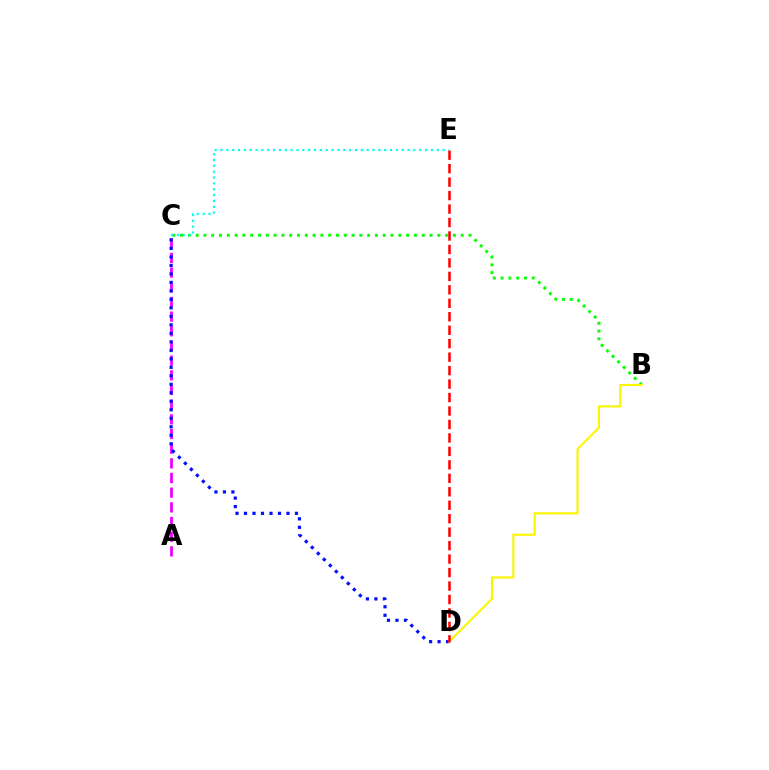{('B', 'C'): [{'color': '#08ff00', 'line_style': 'dotted', 'thickness': 2.12}], ('A', 'C'): [{'color': '#ee00ff', 'line_style': 'dashed', 'thickness': 1.99}], ('C', 'D'): [{'color': '#0010ff', 'line_style': 'dotted', 'thickness': 2.31}], ('C', 'E'): [{'color': '#00fff6', 'line_style': 'dotted', 'thickness': 1.59}], ('B', 'D'): [{'color': '#fcf500', 'line_style': 'solid', 'thickness': 1.53}], ('D', 'E'): [{'color': '#ff0000', 'line_style': 'dashed', 'thickness': 1.83}]}